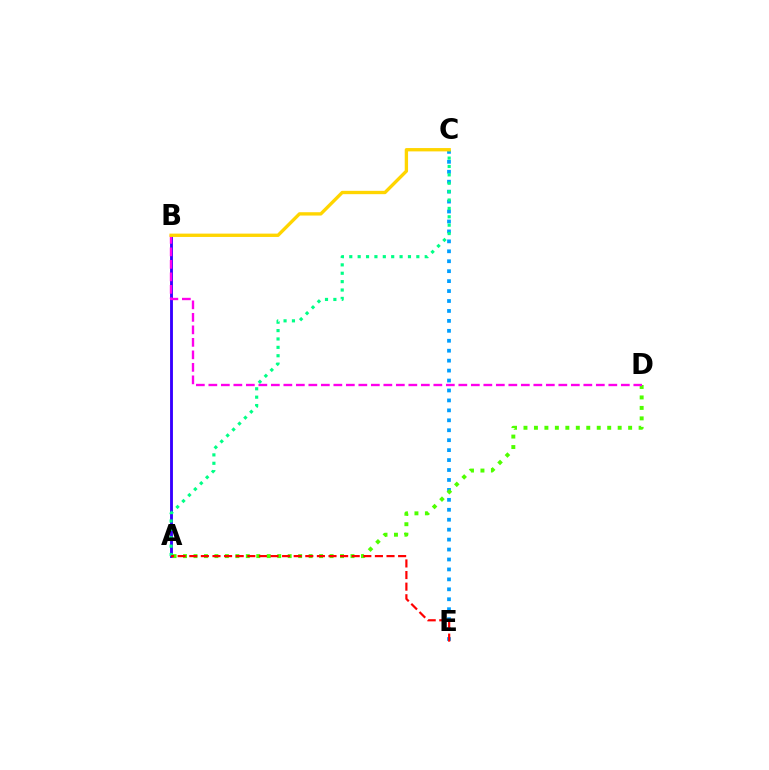{('A', 'B'): [{'color': '#3700ff', 'line_style': 'solid', 'thickness': 2.06}], ('C', 'E'): [{'color': '#009eff', 'line_style': 'dotted', 'thickness': 2.7}], ('A', 'D'): [{'color': '#4fff00', 'line_style': 'dotted', 'thickness': 2.84}], ('B', 'D'): [{'color': '#ff00ed', 'line_style': 'dashed', 'thickness': 1.7}], ('A', 'C'): [{'color': '#00ff86', 'line_style': 'dotted', 'thickness': 2.28}], ('B', 'C'): [{'color': '#ffd500', 'line_style': 'solid', 'thickness': 2.4}], ('A', 'E'): [{'color': '#ff0000', 'line_style': 'dashed', 'thickness': 1.58}]}